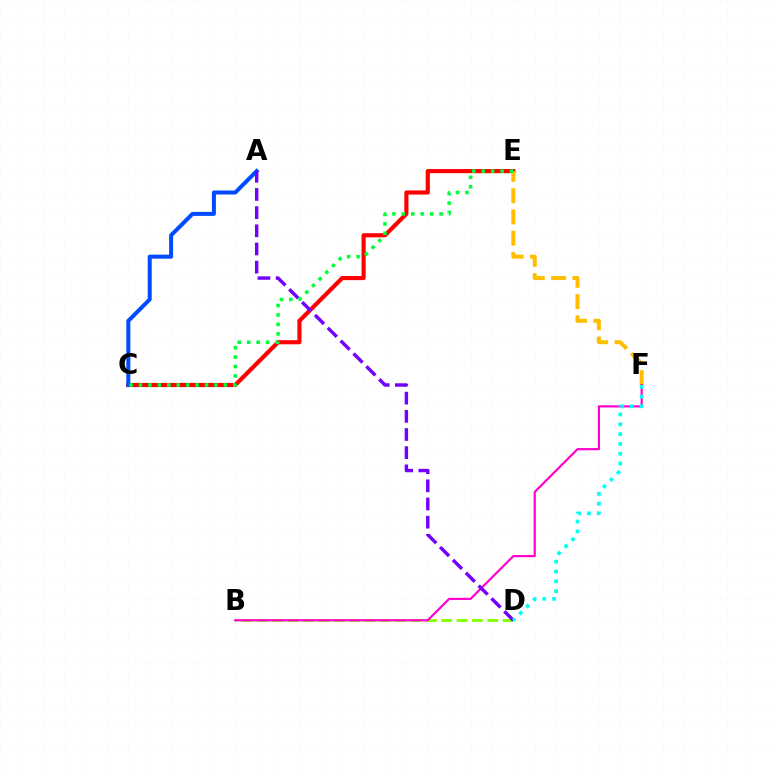{('C', 'E'): [{'color': '#ff0000', 'line_style': 'solid', 'thickness': 2.98}, {'color': '#00ff39', 'line_style': 'dotted', 'thickness': 2.56}], ('E', 'F'): [{'color': '#ffbd00', 'line_style': 'dashed', 'thickness': 2.89}], ('B', 'D'): [{'color': '#84ff00', 'line_style': 'dashed', 'thickness': 2.09}], ('B', 'F'): [{'color': '#ff00cf', 'line_style': 'solid', 'thickness': 1.57}], ('A', 'C'): [{'color': '#004bff', 'line_style': 'solid', 'thickness': 2.89}], ('A', 'D'): [{'color': '#7200ff', 'line_style': 'dashed', 'thickness': 2.47}], ('D', 'F'): [{'color': '#00fff6', 'line_style': 'dotted', 'thickness': 2.66}]}